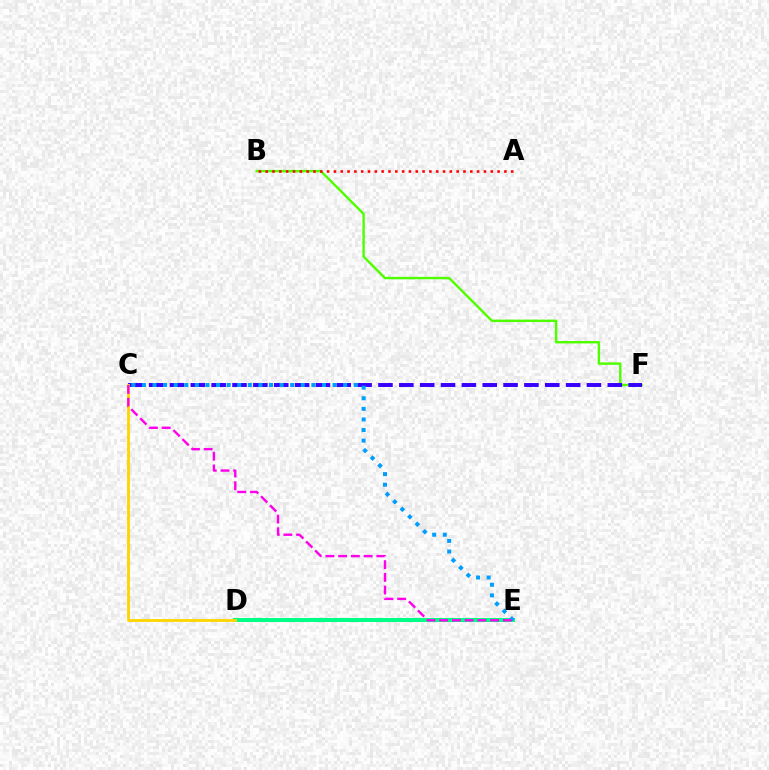{('B', 'F'): [{'color': '#4fff00', 'line_style': 'solid', 'thickness': 1.74}], ('A', 'B'): [{'color': '#ff0000', 'line_style': 'dotted', 'thickness': 1.85}], ('C', 'F'): [{'color': '#3700ff', 'line_style': 'dashed', 'thickness': 2.83}], ('D', 'E'): [{'color': '#00ff86', 'line_style': 'solid', 'thickness': 2.88}], ('C', 'D'): [{'color': '#ffd500', 'line_style': 'solid', 'thickness': 2.04}], ('C', 'E'): [{'color': '#009eff', 'line_style': 'dotted', 'thickness': 2.88}, {'color': '#ff00ed', 'line_style': 'dashed', 'thickness': 1.73}]}